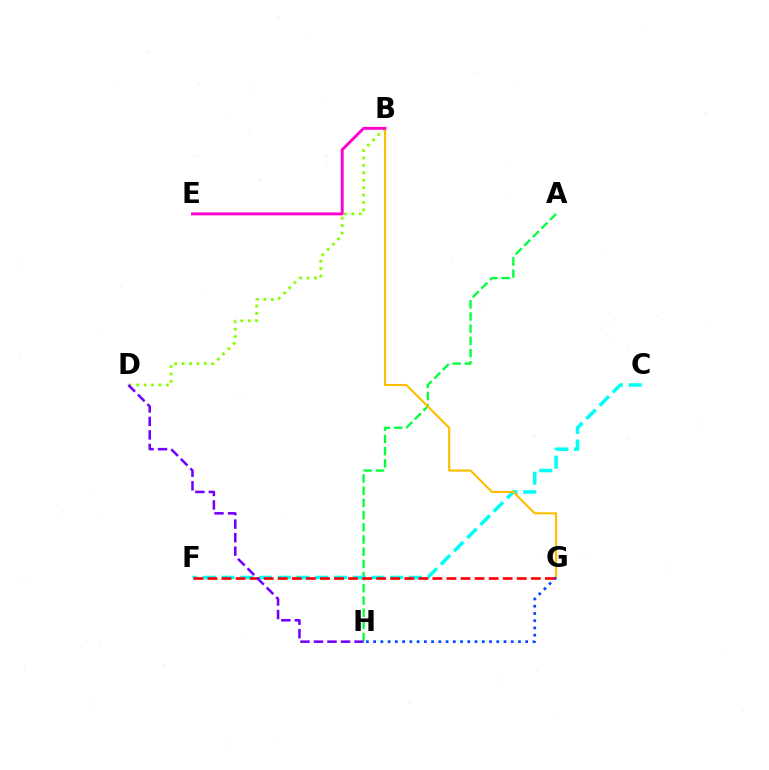{('B', 'D'): [{'color': '#84ff00', 'line_style': 'dotted', 'thickness': 2.02}], ('A', 'H'): [{'color': '#00ff39', 'line_style': 'dashed', 'thickness': 1.66}], ('C', 'F'): [{'color': '#00fff6', 'line_style': 'dashed', 'thickness': 2.54}], ('B', 'G'): [{'color': '#ffbd00', 'line_style': 'solid', 'thickness': 1.52}], ('G', 'H'): [{'color': '#004bff', 'line_style': 'dotted', 'thickness': 1.97}], ('F', 'G'): [{'color': '#ff0000', 'line_style': 'dashed', 'thickness': 1.91}], ('D', 'H'): [{'color': '#7200ff', 'line_style': 'dashed', 'thickness': 1.84}], ('B', 'E'): [{'color': '#ff00cf', 'line_style': 'solid', 'thickness': 2.09}]}